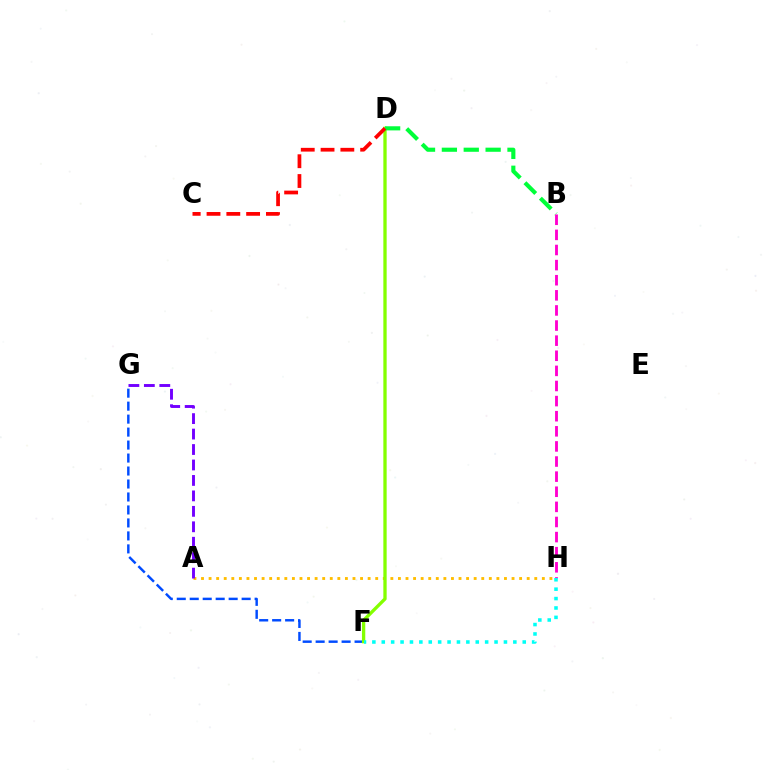{('A', 'H'): [{'color': '#ffbd00', 'line_style': 'dotted', 'thickness': 2.06}], ('F', 'G'): [{'color': '#004bff', 'line_style': 'dashed', 'thickness': 1.76}], ('D', 'F'): [{'color': '#84ff00', 'line_style': 'solid', 'thickness': 2.39}], ('B', 'D'): [{'color': '#00ff39', 'line_style': 'dashed', 'thickness': 2.97}], ('C', 'D'): [{'color': '#ff0000', 'line_style': 'dashed', 'thickness': 2.69}], ('A', 'G'): [{'color': '#7200ff', 'line_style': 'dashed', 'thickness': 2.1}], ('B', 'H'): [{'color': '#ff00cf', 'line_style': 'dashed', 'thickness': 2.05}], ('F', 'H'): [{'color': '#00fff6', 'line_style': 'dotted', 'thickness': 2.55}]}